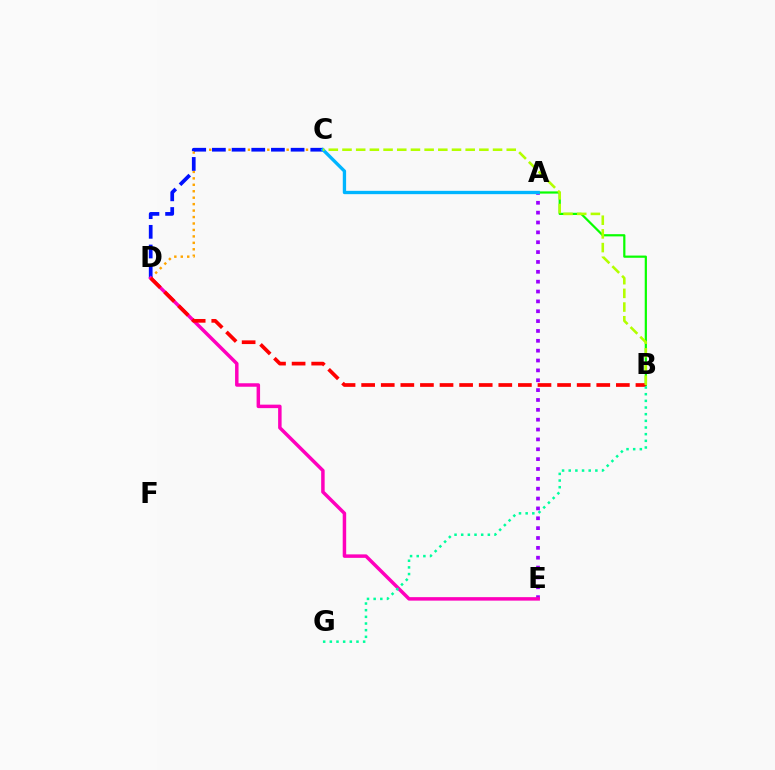{('C', 'D'): [{'color': '#ffa500', 'line_style': 'dotted', 'thickness': 1.75}, {'color': '#0010ff', 'line_style': 'dashed', 'thickness': 2.67}], ('A', 'E'): [{'color': '#9b00ff', 'line_style': 'dotted', 'thickness': 2.68}], ('A', 'B'): [{'color': '#08ff00', 'line_style': 'solid', 'thickness': 1.59}], ('D', 'E'): [{'color': '#ff00bd', 'line_style': 'solid', 'thickness': 2.5}], ('A', 'C'): [{'color': '#00b5ff', 'line_style': 'solid', 'thickness': 2.39}], ('B', 'D'): [{'color': '#ff0000', 'line_style': 'dashed', 'thickness': 2.66}], ('B', 'C'): [{'color': '#b3ff00', 'line_style': 'dashed', 'thickness': 1.86}], ('B', 'G'): [{'color': '#00ff9d', 'line_style': 'dotted', 'thickness': 1.81}]}